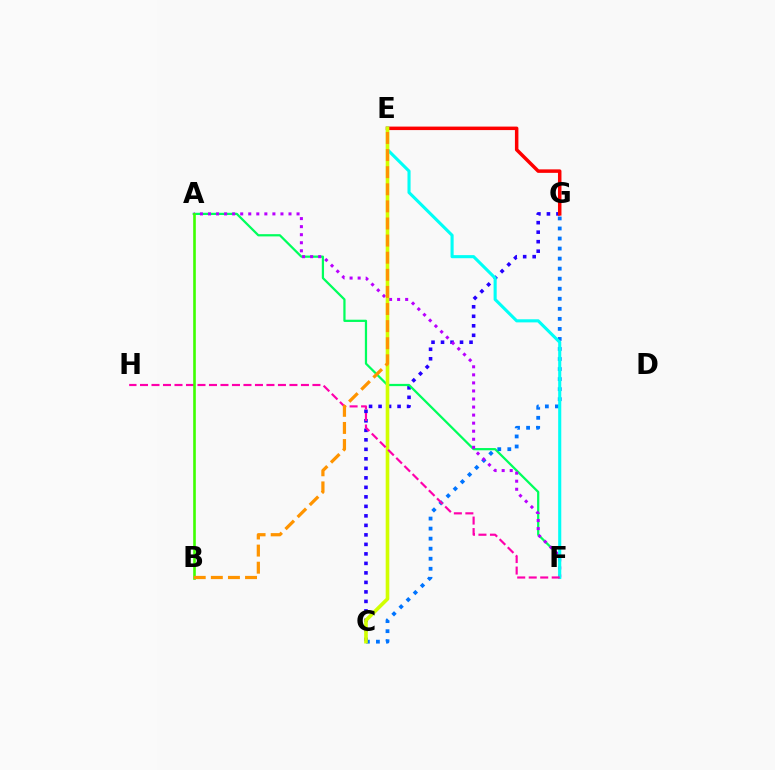{('C', 'G'): [{'color': '#2500ff', 'line_style': 'dotted', 'thickness': 2.58}, {'color': '#0074ff', 'line_style': 'dotted', 'thickness': 2.73}], ('A', 'F'): [{'color': '#00ff5c', 'line_style': 'solid', 'thickness': 1.61}, {'color': '#b900ff', 'line_style': 'dotted', 'thickness': 2.19}], ('E', 'G'): [{'color': '#ff0000', 'line_style': 'solid', 'thickness': 2.51}], ('E', 'F'): [{'color': '#00fff6', 'line_style': 'solid', 'thickness': 2.23}], ('C', 'E'): [{'color': '#d1ff00', 'line_style': 'solid', 'thickness': 2.61}], ('F', 'H'): [{'color': '#ff00ac', 'line_style': 'dashed', 'thickness': 1.56}], ('A', 'B'): [{'color': '#3dff00', 'line_style': 'solid', 'thickness': 1.89}], ('B', 'E'): [{'color': '#ff9400', 'line_style': 'dashed', 'thickness': 2.32}]}